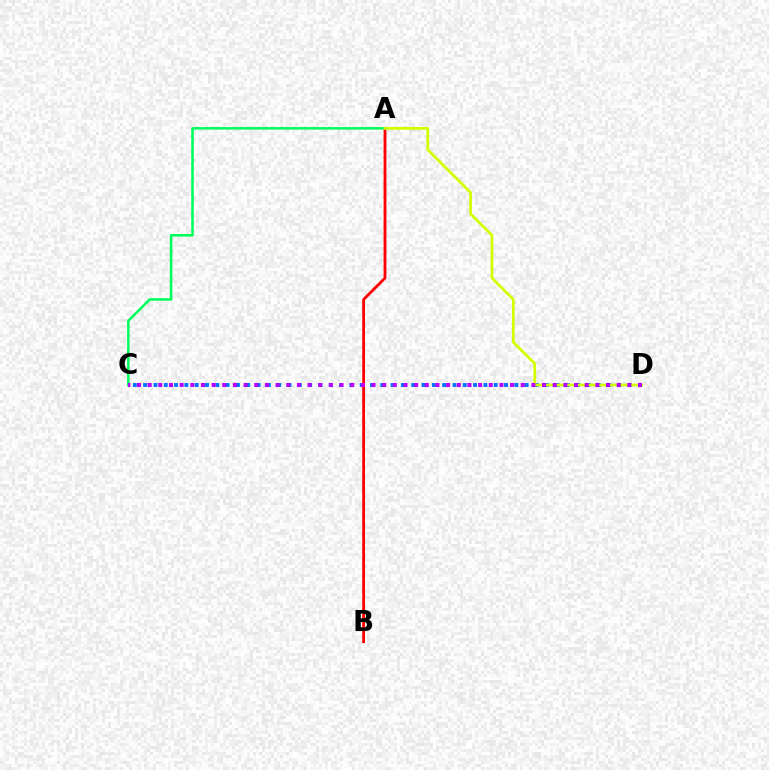{('C', 'D'): [{'color': '#0074ff', 'line_style': 'dotted', 'thickness': 2.8}, {'color': '#b900ff', 'line_style': 'dotted', 'thickness': 2.9}], ('A', 'B'): [{'color': '#ff0000', 'line_style': 'solid', 'thickness': 2.01}], ('A', 'C'): [{'color': '#00ff5c', 'line_style': 'solid', 'thickness': 1.84}], ('A', 'D'): [{'color': '#d1ff00', 'line_style': 'solid', 'thickness': 1.99}]}